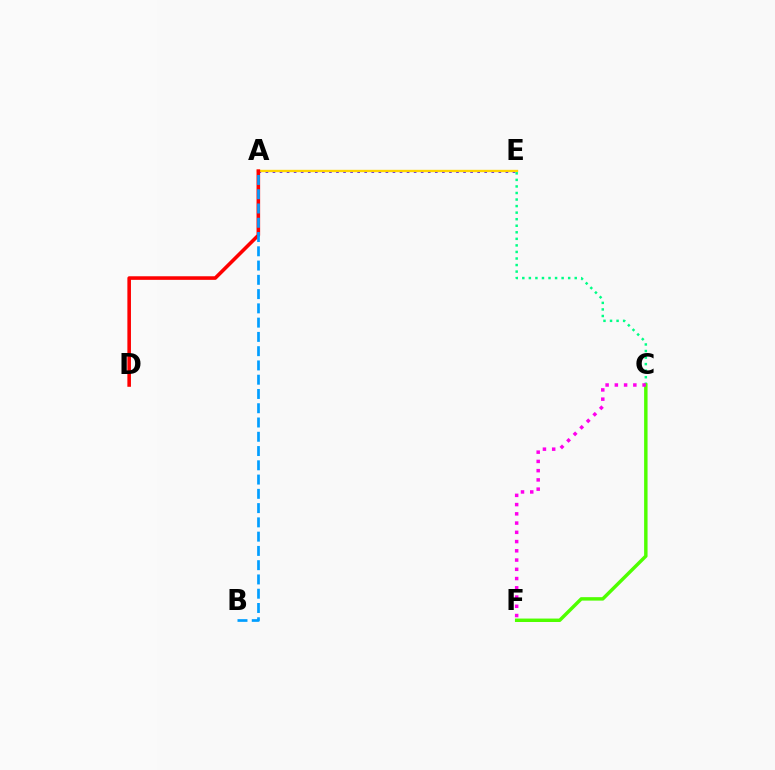{('A', 'E'): [{'color': '#3700ff', 'line_style': 'dotted', 'thickness': 1.92}, {'color': '#ffd500', 'line_style': 'solid', 'thickness': 1.7}], ('A', 'D'): [{'color': '#ff0000', 'line_style': 'solid', 'thickness': 2.58}], ('C', 'E'): [{'color': '#00ff86', 'line_style': 'dotted', 'thickness': 1.78}], ('C', 'F'): [{'color': '#4fff00', 'line_style': 'solid', 'thickness': 2.48}, {'color': '#ff00ed', 'line_style': 'dotted', 'thickness': 2.51}], ('A', 'B'): [{'color': '#009eff', 'line_style': 'dashed', 'thickness': 1.94}]}